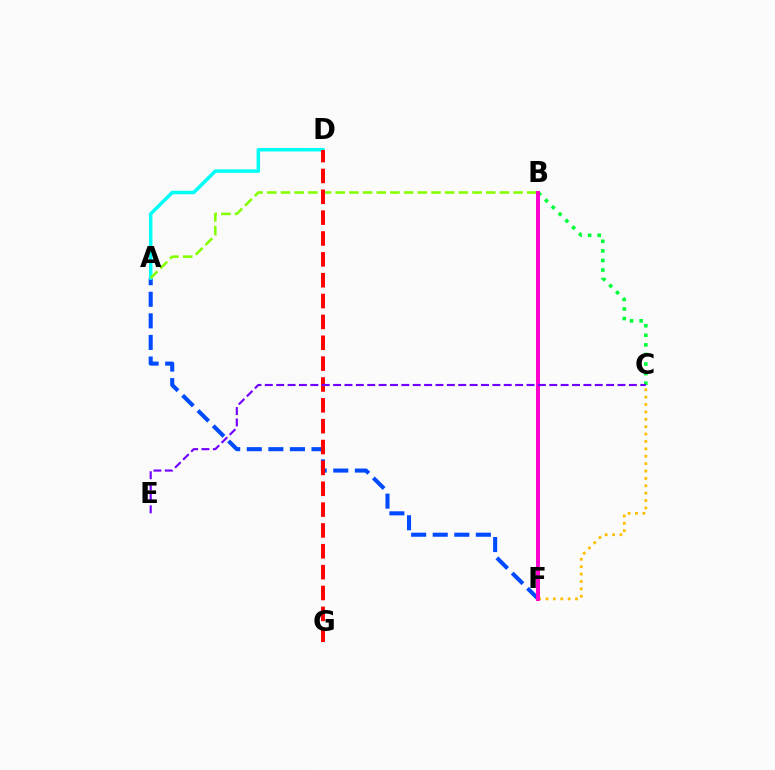{('A', 'F'): [{'color': '#004bff', 'line_style': 'dashed', 'thickness': 2.93}], ('A', 'D'): [{'color': '#00fff6', 'line_style': 'solid', 'thickness': 2.52}], ('A', 'B'): [{'color': '#84ff00', 'line_style': 'dashed', 'thickness': 1.86}], ('D', 'G'): [{'color': '#ff0000', 'line_style': 'dashed', 'thickness': 2.83}], ('B', 'C'): [{'color': '#00ff39', 'line_style': 'dotted', 'thickness': 2.6}], ('C', 'F'): [{'color': '#ffbd00', 'line_style': 'dotted', 'thickness': 2.01}], ('B', 'F'): [{'color': '#ff00cf', 'line_style': 'solid', 'thickness': 2.85}], ('C', 'E'): [{'color': '#7200ff', 'line_style': 'dashed', 'thickness': 1.55}]}